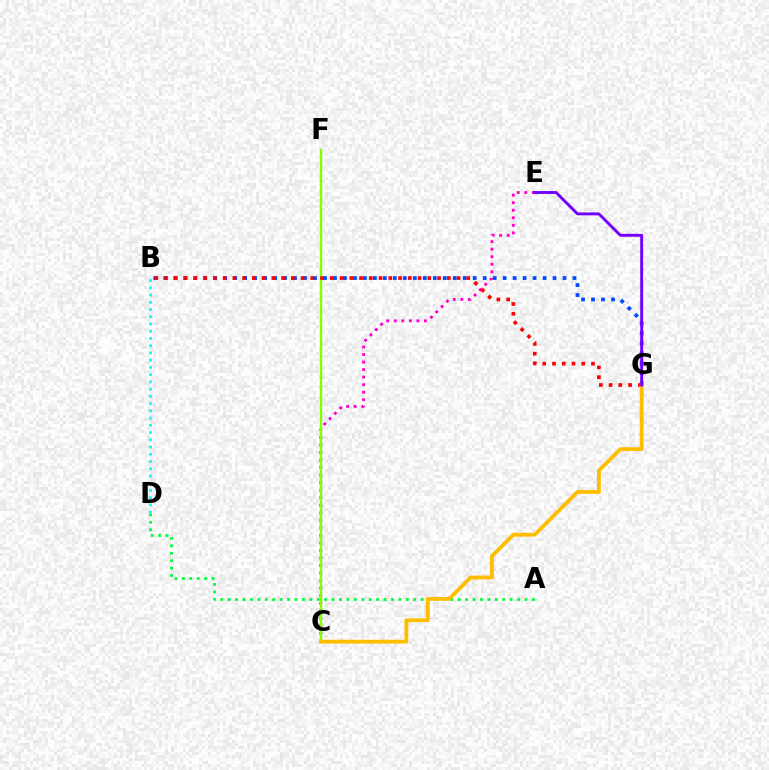{('C', 'E'): [{'color': '#ff00cf', 'line_style': 'dotted', 'thickness': 2.05}], ('B', 'D'): [{'color': '#00fff6', 'line_style': 'dotted', 'thickness': 1.97}], ('A', 'D'): [{'color': '#00ff39', 'line_style': 'dotted', 'thickness': 2.02}], ('B', 'G'): [{'color': '#004bff', 'line_style': 'dotted', 'thickness': 2.71}, {'color': '#ff0000', 'line_style': 'dotted', 'thickness': 2.65}], ('C', 'F'): [{'color': '#84ff00', 'line_style': 'solid', 'thickness': 1.71}], ('C', 'G'): [{'color': '#ffbd00', 'line_style': 'solid', 'thickness': 2.74}], ('E', 'G'): [{'color': '#7200ff', 'line_style': 'solid', 'thickness': 2.09}]}